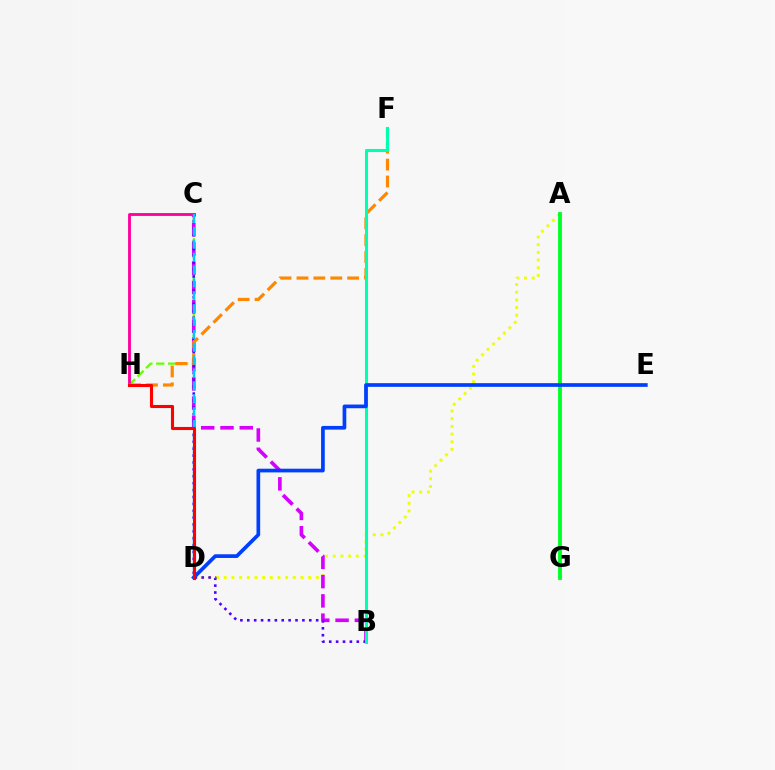{('C', 'H'): [{'color': '#66ff00', 'line_style': 'dashed', 'thickness': 1.62}, {'color': '#ff00a0', 'line_style': 'solid', 'thickness': 2.05}], ('A', 'D'): [{'color': '#eeff00', 'line_style': 'dotted', 'thickness': 2.08}], ('A', 'G'): [{'color': '#00ff27', 'line_style': 'solid', 'thickness': 2.78}], ('B', 'C'): [{'color': '#d600ff', 'line_style': 'dashed', 'thickness': 2.62}, {'color': '#4f00ff', 'line_style': 'dotted', 'thickness': 1.87}], ('F', 'H'): [{'color': '#ff8800', 'line_style': 'dashed', 'thickness': 2.3}], ('B', 'F'): [{'color': '#00ffaf', 'line_style': 'solid', 'thickness': 2.21}], ('C', 'D'): [{'color': '#00c7ff', 'line_style': 'dashed', 'thickness': 1.75}], ('D', 'E'): [{'color': '#003fff', 'line_style': 'solid', 'thickness': 2.66}], ('D', 'H'): [{'color': '#ff0000', 'line_style': 'solid', 'thickness': 2.22}]}